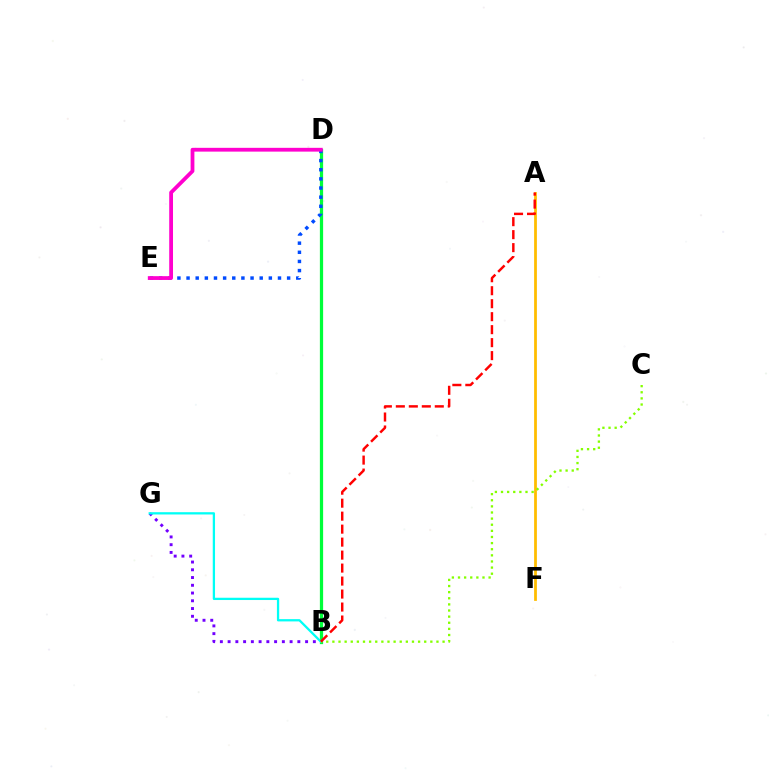{('B', 'D'): [{'color': '#00ff39', 'line_style': 'solid', 'thickness': 2.33}], ('B', 'G'): [{'color': '#7200ff', 'line_style': 'dotted', 'thickness': 2.11}, {'color': '#00fff6', 'line_style': 'solid', 'thickness': 1.64}], ('A', 'F'): [{'color': '#ffbd00', 'line_style': 'solid', 'thickness': 1.99}], ('D', 'E'): [{'color': '#004bff', 'line_style': 'dotted', 'thickness': 2.48}, {'color': '#ff00cf', 'line_style': 'solid', 'thickness': 2.73}], ('B', 'C'): [{'color': '#84ff00', 'line_style': 'dotted', 'thickness': 1.66}], ('A', 'B'): [{'color': '#ff0000', 'line_style': 'dashed', 'thickness': 1.76}]}